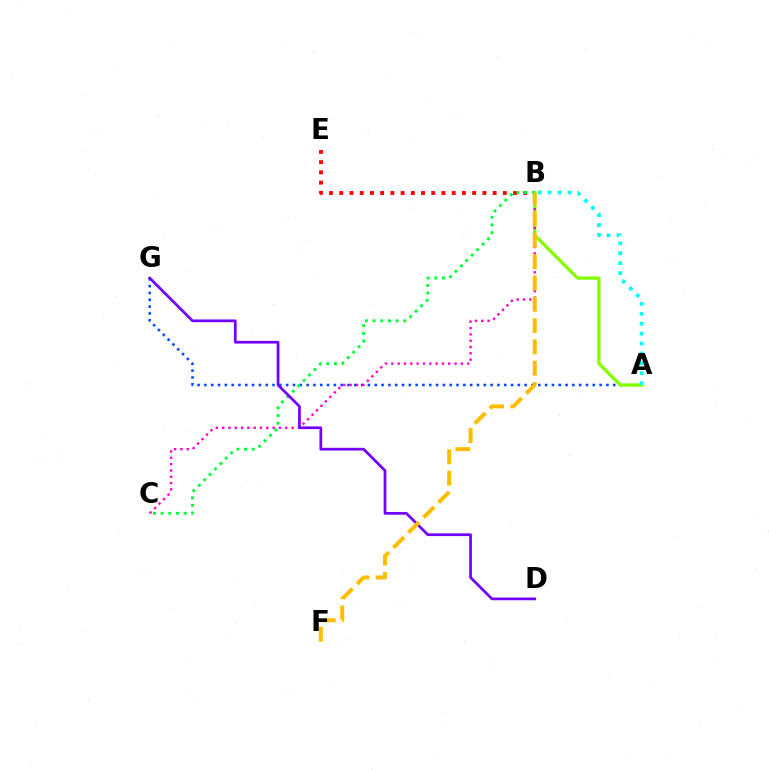{('B', 'E'): [{'color': '#ff0000', 'line_style': 'dotted', 'thickness': 2.78}], ('A', 'G'): [{'color': '#004bff', 'line_style': 'dotted', 'thickness': 1.85}], ('A', 'B'): [{'color': '#84ff00', 'line_style': 'solid', 'thickness': 2.38}, {'color': '#00fff6', 'line_style': 'dotted', 'thickness': 2.69}], ('B', 'C'): [{'color': '#ff00cf', 'line_style': 'dotted', 'thickness': 1.72}, {'color': '#00ff39', 'line_style': 'dotted', 'thickness': 2.08}], ('D', 'G'): [{'color': '#7200ff', 'line_style': 'solid', 'thickness': 1.96}], ('B', 'F'): [{'color': '#ffbd00', 'line_style': 'dashed', 'thickness': 2.89}]}